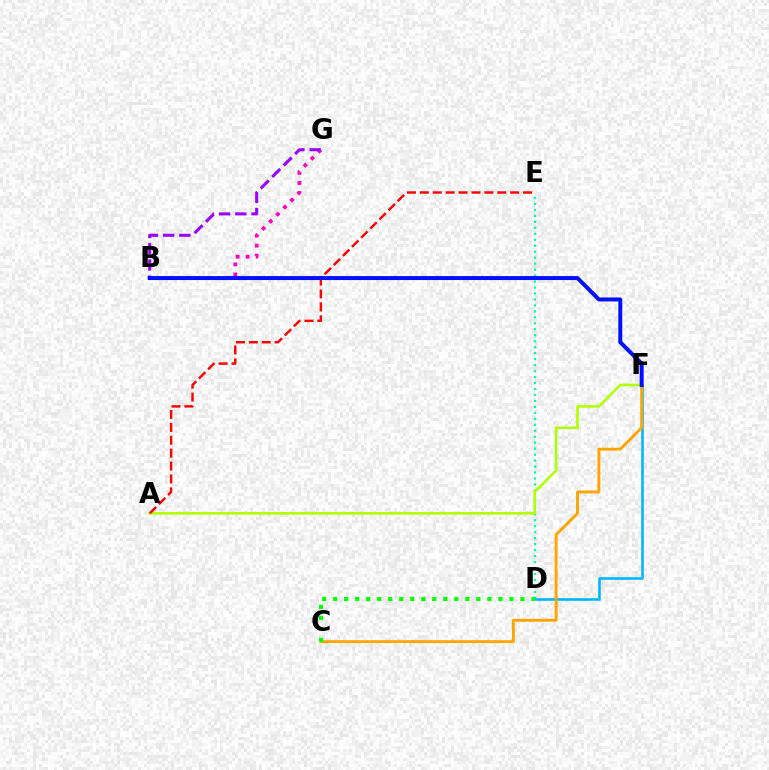{('D', 'E'): [{'color': '#00ff9d', 'line_style': 'dotted', 'thickness': 1.62}], ('A', 'F'): [{'color': '#b3ff00', 'line_style': 'solid', 'thickness': 1.86}], ('A', 'E'): [{'color': '#ff0000', 'line_style': 'dashed', 'thickness': 1.75}], ('D', 'F'): [{'color': '#00b5ff', 'line_style': 'solid', 'thickness': 1.87}], ('B', 'G'): [{'color': '#ff00bd', 'line_style': 'dotted', 'thickness': 2.73}, {'color': '#9b00ff', 'line_style': 'dashed', 'thickness': 2.2}], ('C', 'F'): [{'color': '#ffa500', 'line_style': 'solid', 'thickness': 2.07}], ('C', 'D'): [{'color': '#08ff00', 'line_style': 'dotted', 'thickness': 2.99}], ('B', 'F'): [{'color': '#0010ff', 'line_style': 'solid', 'thickness': 2.86}]}